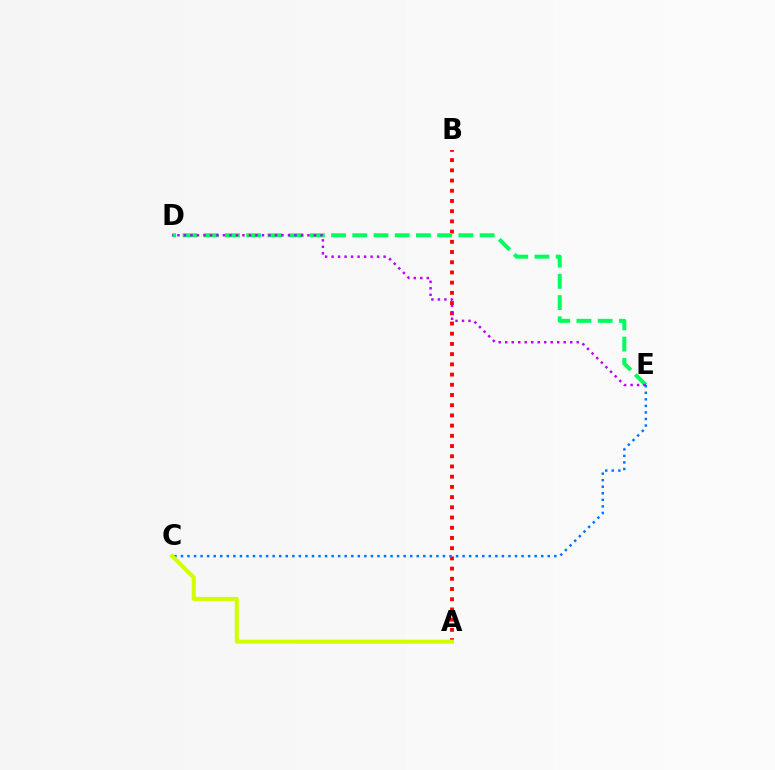{('A', 'B'): [{'color': '#ff0000', 'line_style': 'dotted', 'thickness': 2.77}], ('D', 'E'): [{'color': '#00ff5c', 'line_style': 'dashed', 'thickness': 2.88}, {'color': '#b900ff', 'line_style': 'dotted', 'thickness': 1.77}], ('C', 'E'): [{'color': '#0074ff', 'line_style': 'dotted', 'thickness': 1.78}], ('A', 'C'): [{'color': '#d1ff00', 'line_style': 'solid', 'thickness': 2.94}]}